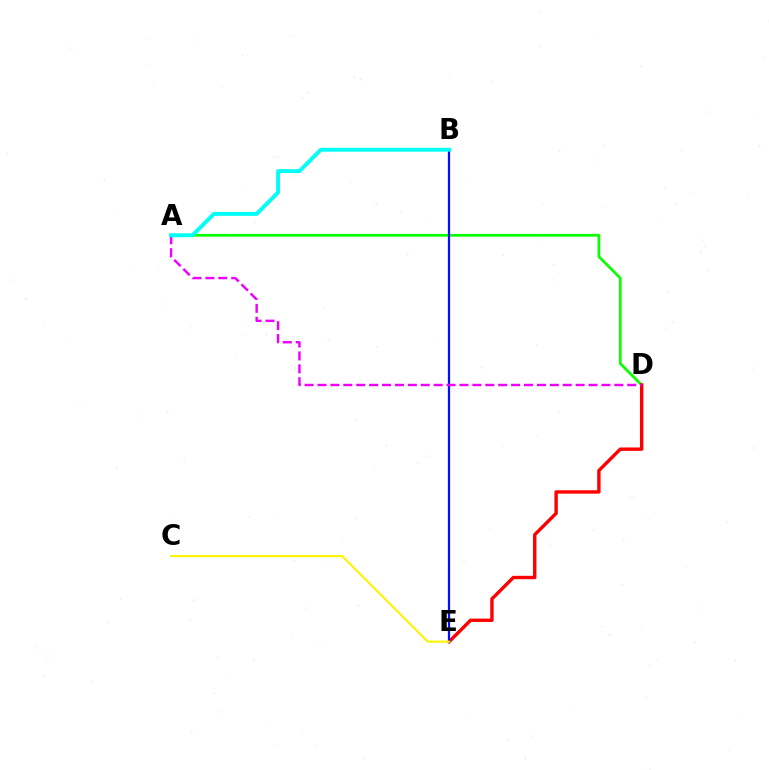{('A', 'D'): [{'color': '#08ff00', 'line_style': 'solid', 'thickness': 1.96}, {'color': '#ee00ff', 'line_style': 'dashed', 'thickness': 1.75}], ('D', 'E'): [{'color': '#ff0000', 'line_style': 'solid', 'thickness': 2.44}], ('B', 'E'): [{'color': '#0010ff', 'line_style': 'solid', 'thickness': 1.61}], ('C', 'E'): [{'color': '#fcf500', 'line_style': 'solid', 'thickness': 1.54}], ('A', 'B'): [{'color': '#00fff6', 'line_style': 'solid', 'thickness': 2.8}]}